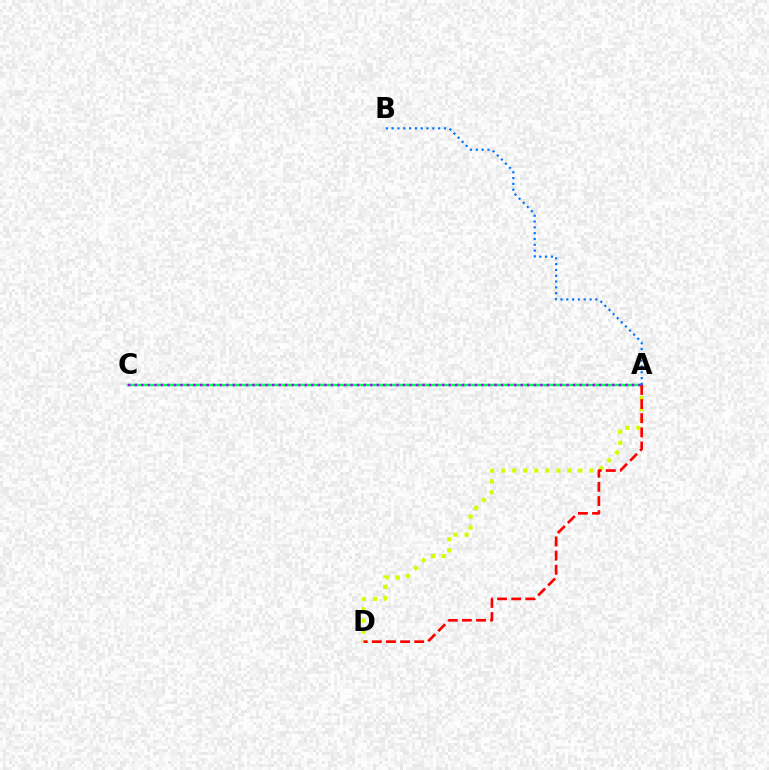{('A', 'D'): [{'color': '#d1ff00', 'line_style': 'dotted', 'thickness': 2.99}, {'color': '#ff0000', 'line_style': 'dashed', 'thickness': 1.92}], ('A', 'C'): [{'color': '#00ff5c', 'line_style': 'solid', 'thickness': 1.77}, {'color': '#b900ff', 'line_style': 'dotted', 'thickness': 1.78}], ('A', 'B'): [{'color': '#0074ff', 'line_style': 'dotted', 'thickness': 1.58}]}